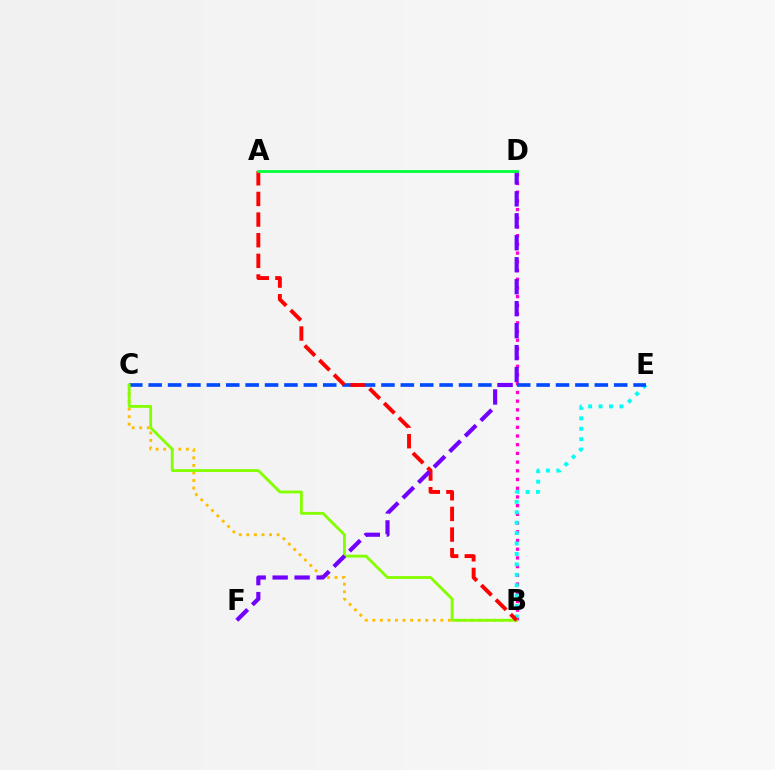{('B', 'C'): [{'color': '#ffbd00', 'line_style': 'dotted', 'thickness': 2.05}, {'color': '#84ff00', 'line_style': 'solid', 'thickness': 2.04}], ('B', 'D'): [{'color': '#ff00cf', 'line_style': 'dotted', 'thickness': 2.37}], ('B', 'E'): [{'color': '#00fff6', 'line_style': 'dotted', 'thickness': 2.83}], ('C', 'E'): [{'color': '#004bff', 'line_style': 'dashed', 'thickness': 2.64}], ('A', 'B'): [{'color': '#ff0000', 'line_style': 'dashed', 'thickness': 2.8}], ('D', 'F'): [{'color': '#7200ff', 'line_style': 'dashed', 'thickness': 2.98}], ('A', 'D'): [{'color': '#00ff39', 'line_style': 'solid', 'thickness': 2.01}]}